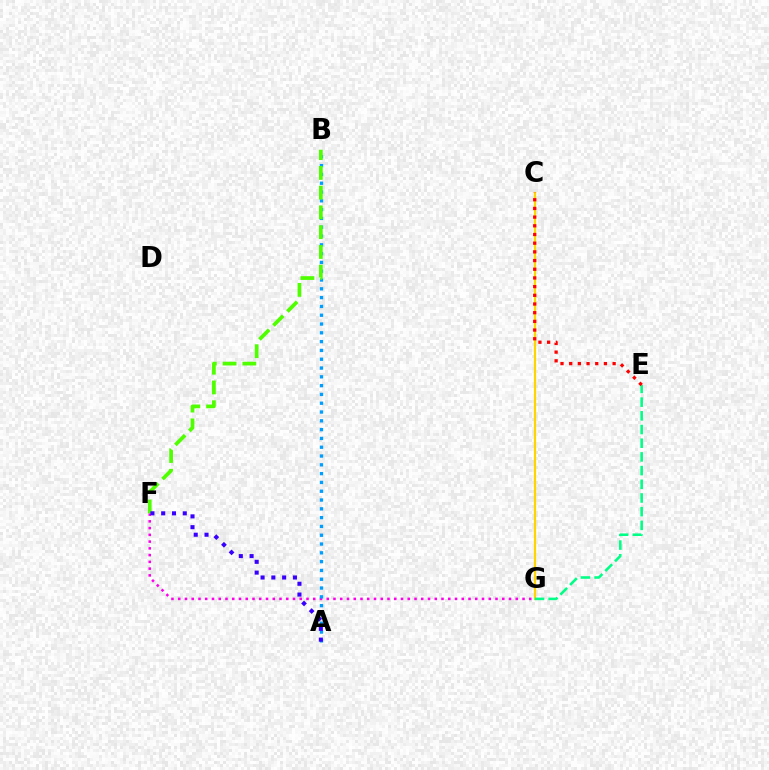{('F', 'G'): [{'color': '#ff00ed', 'line_style': 'dotted', 'thickness': 1.83}], ('A', 'B'): [{'color': '#009eff', 'line_style': 'dotted', 'thickness': 2.39}], ('B', 'F'): [{'color': '#4fff00', 'line_style': 'dashed', 'thickness': 2.68}], ('C', 'G'): [{'color': '#ffd500', 'line_style': 'solid', 'thickness': 1.58}], ('A', 'F'): [{'color': '#3700ff', 'line_style': 'dotted', 'thickness': 2.93}], ('E', 'G'): [{'color': '#00ff86', 'line_style': 'dashed', 'thickness': 1.86}], ('C', 'E'): [{'color': '#ff0000', 'line_style': 'dotted', 'thickness': 2.36}]}